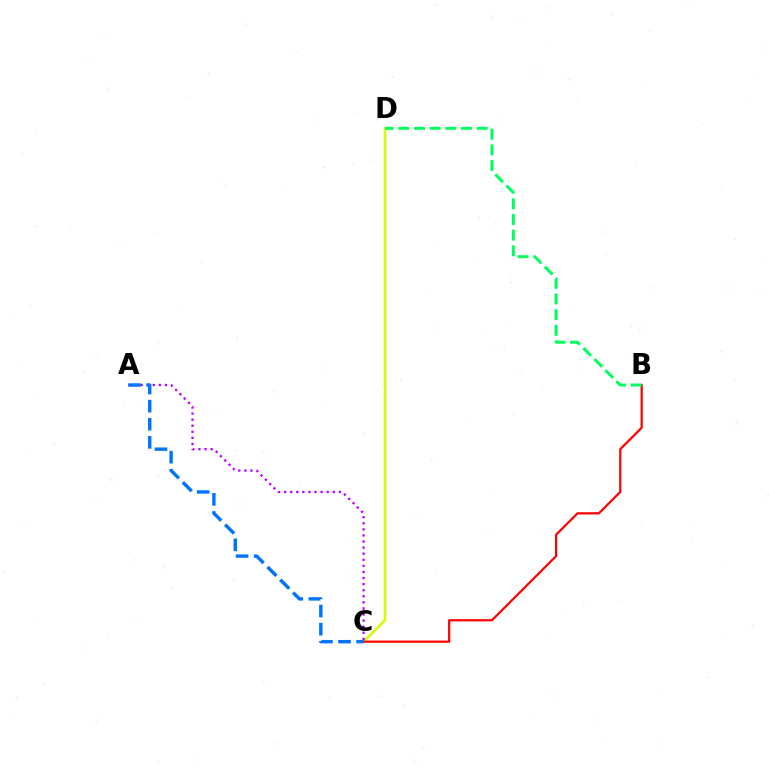{('C', 'D'): [{'color': '#d1ff00', 'line_style': 'solid', 'thickness': 1.85}], ('A', 'C'): [{'color': '#b900ff', 'line_style': 'dotted', 'thickness': 1.65}, {'color': '#0074ff', 'line_style': 'dashed', 'thickness': 2.46}], ('B', 'C'): [{'color': '#ff0000', 'line_style': 'solid', 'thickness': 1.6}], ('B', 'D'): [{'color': '#00ff5c', 'line_style': 'dashed', 'thickness': 2.13}]}